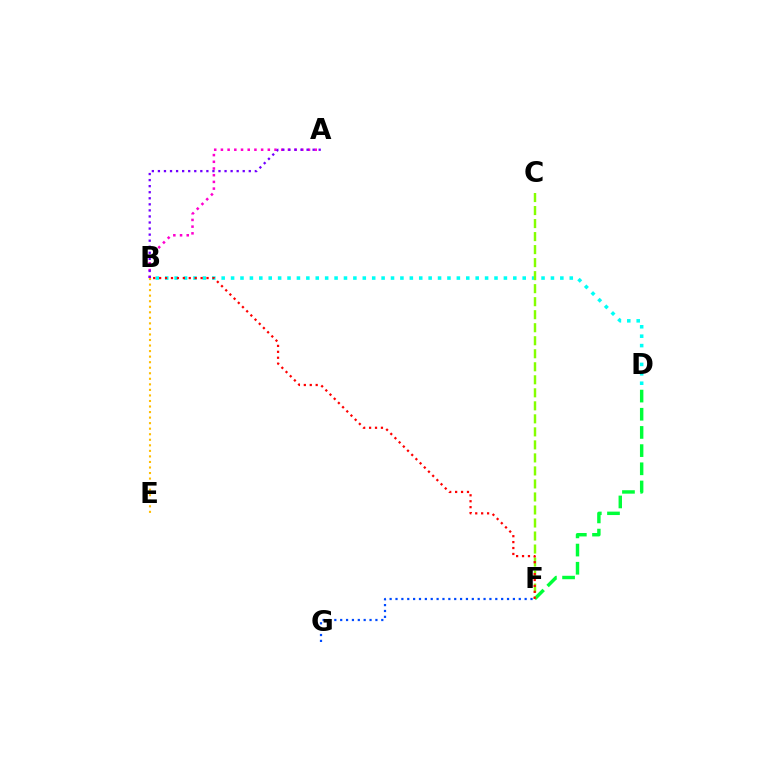{('D', 'F'): [{'color': '#00ff39', 'line_style': 'dashed', 'thickness': 2.47}], ('A', 'B'): [{'color': '#ff00cf', 'line_style': 'dotted', 'thickness': 1.82}, {'color': '#7200ff', 'line_style': 'dotted', 'thickness': 1.65}], ('B', 'D'): [{'color': '#00fff6', 'line_style': 'dotted', 'thickness': 2.56}], ('B', 'E'): [{'color': '#ffbd00', 'line_style': 'dotted', 'thickness': 1.51}], ('F', 'G'): [{'color': '#004bff', 'line_style': 'dotted', 'thickness': 1.59}], ('C', 'F'): [{'color': '#84ff00', 'line_style': 'dashed', 'thickness': 1.77}], ('B', 'F'): [{'color': '#ff0000', 'line_style': 'dotted', 'thickness': 1.61}]}